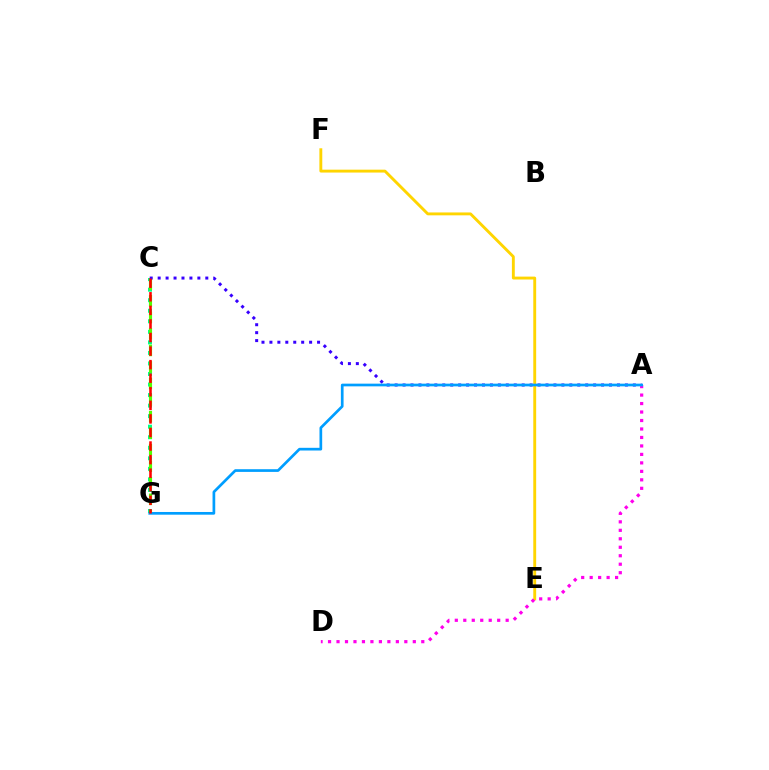{('C', 'G'): [{'color': '#00ff86', 'line_style': 'dotted', 'thickness': 2.86}, {'color': '#4fff00', 'line_style': 'dashed', 'thickness': 2.25}, {'color': '#ff0000', 'line_style': 'dashed', 'thickness': 1.84}], ('A', 'C'): [{'color': '#3700ff', 'line_style': 'dotted', 'thickness': 2.16}], ('E', 'F'): [{'color': '#ffd500', 'line_style': 'solid', 'thickness': 2.08}], ('A', 'D'): [{'color': '#ff00ed', 'line_style': 'dotted', 'thickness': 2.3}], ('A', 'G'): [{'color': '#009eff', 'line_style': 'solid', 'thickness': 1.94}]}